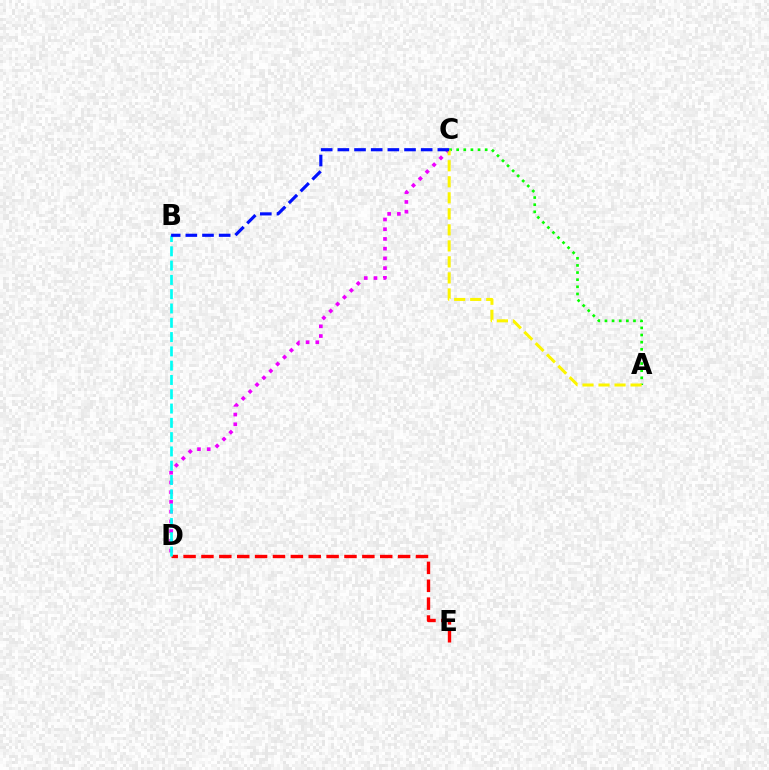{('A', 'C'): [{'color': '#08ff00', 'line_style': 'dotted', 'thickness': 1.94}, {'color': '#fcf500', 'line_style': 'dashed', 'thickness': 2.18}], ('C', 'D'): [{'color': '#ee00ff', 'line_style': 'dotted', 'thickness': 2.64}], ('D', 'E'): [{'color': '#ff0000', 'line_style': 'dashed', 'thickness': 2.43}], ('B', 'D'): [{'color': '#00fff6', 'line_style': 'dashed', 'thickness': 1.94}], ('B', 'C'): [{'color': '#0010ff', 'line_style': 'dashed', 'thickness': 2.26}]}